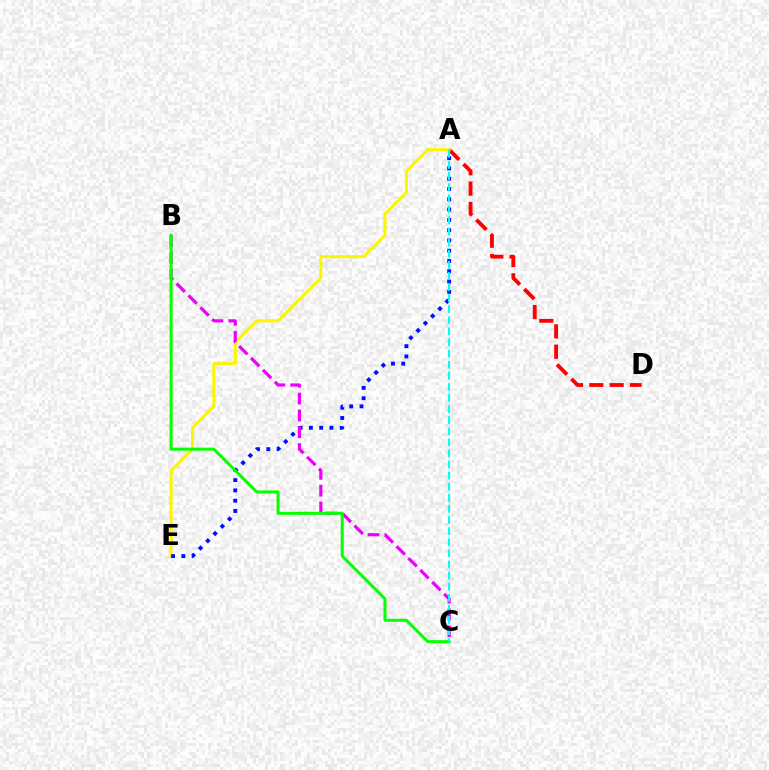{('A', 'D'): [{'color': '#ff0000', 'line_style': 'dashed', 'thickness': 2.76}], ('A', 'E'): [{'color': '#fcf500', 'line_style': 'solid', 'thickness': 2.18}, {'color': '#0010ff', 'line_style': 'dotted', 'thickness': 2.8}], ('B', 'C'): [{'color': '#ee00ff', 'line_style': 'dashed', 'thickness': 2.29}, {'color': '#08ff00', 'line_style': 'solid', 'thickness': 2.16}], ('A', 'C'): [{'color': '#00fff6', 'line_style': 'dashed', 'thickness': 1.51}]}